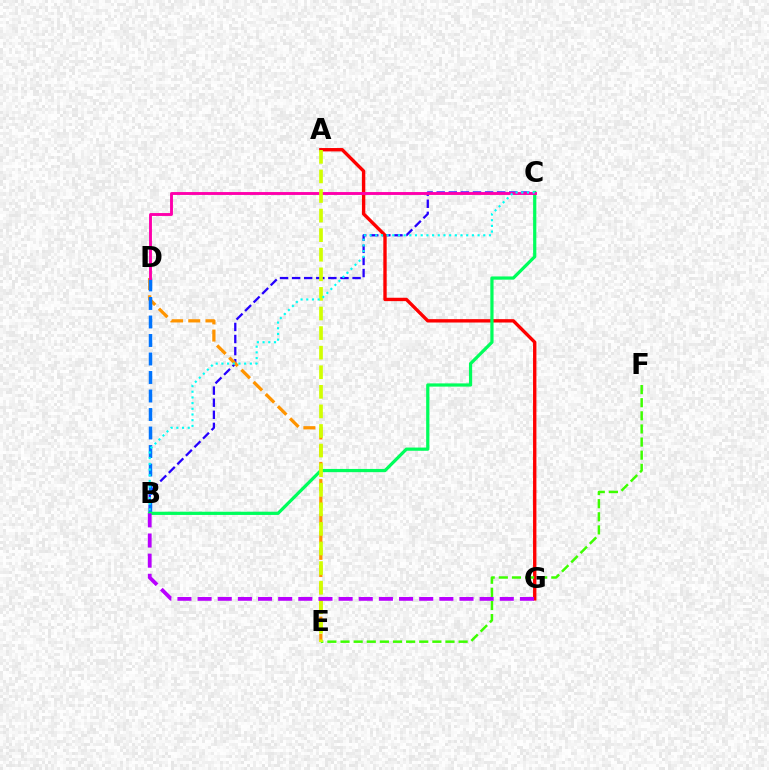{('B', 'C'): [{'color': '#2500ff', 'line_style': 'dashed', 'thickness': 1.64}, {'color': '#00ff5c', 'line_style': 'solid', 'thickness': 2.32}, {'color': '#00fff6', 'line_style': 'dotted', 'thickness': 1.55}], ('A', 'G'): [{'color': '#ff0000', 'line_style': 'solid', 'thickness': 2.43}], ('D', 'E'): [{'color': '#ff9400', 'line_style': 'dashed', 'thickness': 2.34}], ('B', 'D'): [{'color': '#0074ff', 'line_style': 'dashed', 'thickness': 2.51}], ('E', 'F'): [{'color': '#3dff00', 'line_style': 'dashed', 'thickness': 1.78}], ('C', 'D'): [{'color': '#ff00ac', 'line_style': 'solid', 'thickness': 2.08}], ('A', 'E'): [{'color': '#d1ff00', 'line_style': 'dashed', 'thickness': 2.66}], ('B', 'G'): [{'color': '#b900ff', 'line_style': 'dashed', 'thickness': 2.74}]}